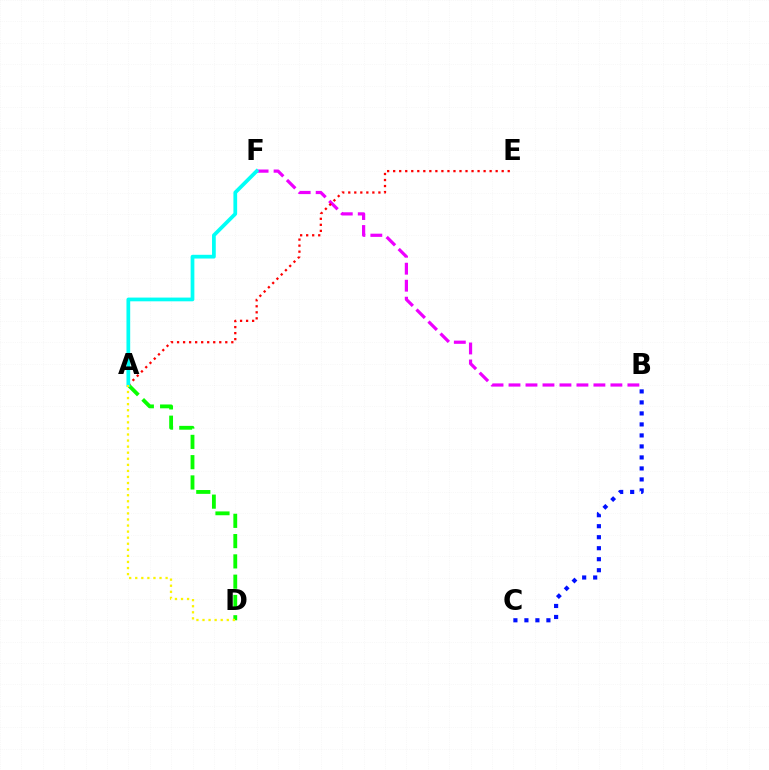{('B', 'F'): [{'color': '#ee00ff', 'line_style': 'dashed', 'thickness': 2.31}], ('B', 'C'): [{'color': '#0010ff', 'line_style': 'dotted', 'thickness': 2.99}], ('A', 'D'): [{'color': '#08ff00', 'line_style': 'dashed', 'thickness': 2.76}, {'color': '#fcf500', 'line_style': 'dotted', 'thickness': 1.65}], ('A', 'E'): [{'color': '#ff0000', 'line_style': 'dotted', 'thickness': 1.64}], ('A', 'F'): [{'color': '#00fff6', 'line_style': 'solid', 'thickness': 2.69}]}